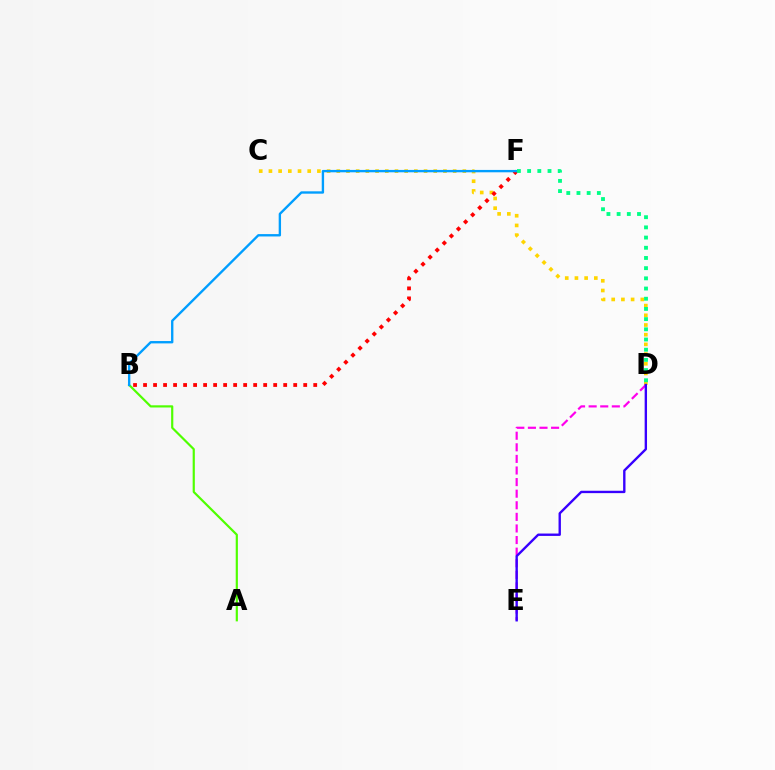{('C', 'D'): [{'color': '#ffd500', 'line_style': 'dotted', 'thickness': 2.63}], ('D', 'E'): [{'color': '#ff00ed', 'line_style': 'dashed', 'thickness': 1.57}, {'color': '#3700ff', 'line_style': 'solid', 'thickness': 1.71}], ('B', 'F'): [{'color': '#ff0000', 'line_style': 'dotted', 'thickness': 2.72}, {'color': '#009eff', 'line_style': 'solid', 'thickness': 1.7}], ('A', 'B'): [{'color': '#4fff00', 'line_style': 'solid', 'thickness': 1.57}], ('D', 'F'): [{'color': '#00ff86', 'line_style': 'dotted', 'thickness': 2.77}]}